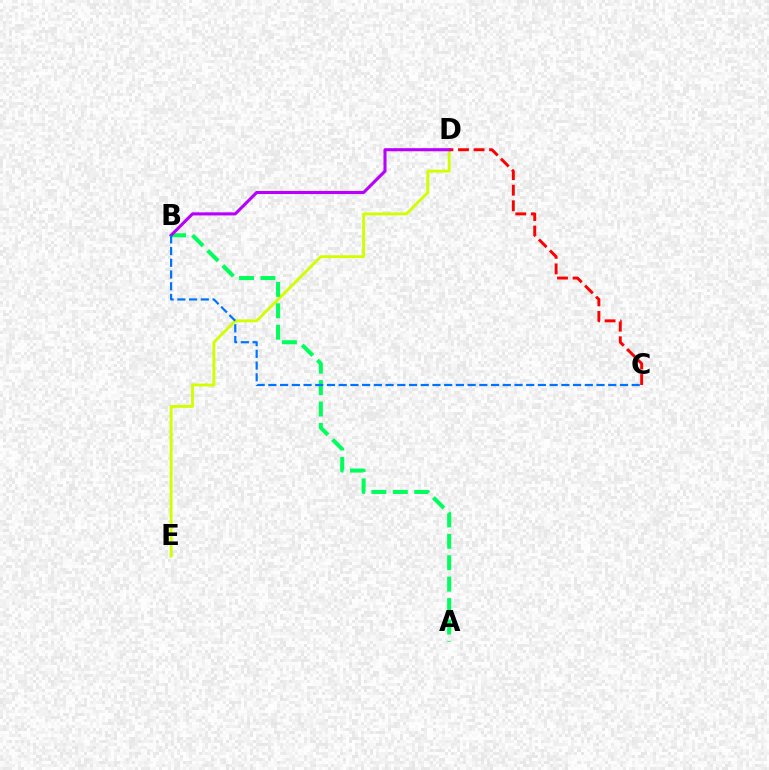{('D', 'E'): [{'color': '#d1ff00', 'line_style': 'solid', 'thickness': 2.08}], ('C', 'D'): [{'color': '#ff0000', 'line_style': 'dashed', 'thickness': 2.11}], ('A', 'B'): [{'color': '#00ff5c', 'line_style': 'dashed', 'thickness': 2.91}], ('B', 'D'): [{'color': '#b900ff', 'line_style': 'solid', 'thickness': 2.23}], ('B', 'C'): [{'color': '#0074ff', 'line_style': 'dashed', 'thickness': 1.59}]}